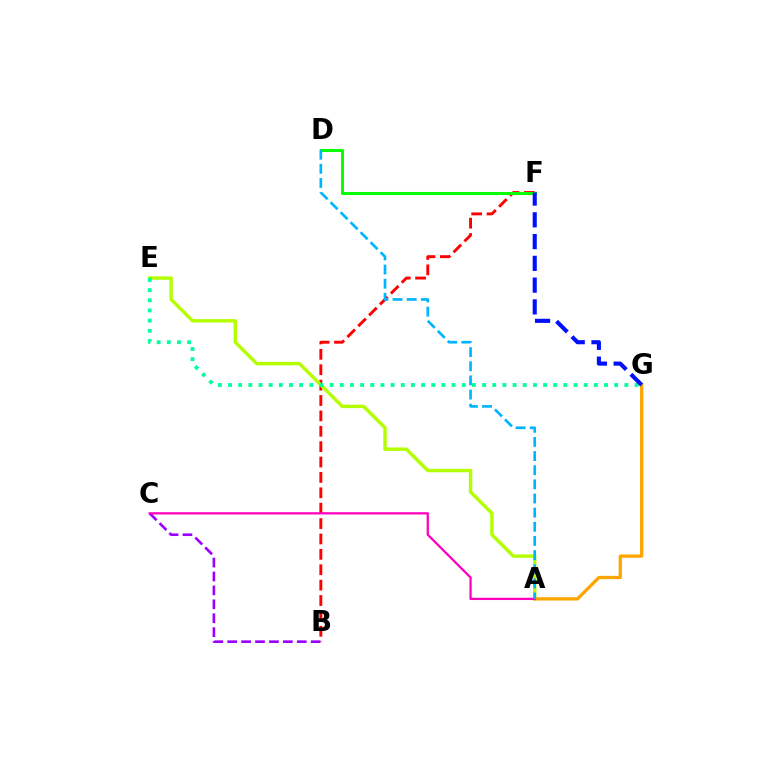{('B', 'C'): [{'color': '#9b00ff', 'line_style': 'dashed', 'thickness': 1.89}], ('B', 'F'): [{'color': '#ff0000', 'line_style': 'dashed', 'thickness': 2.09}], ('D', 'F'): [{'color': '#08ff00', 'line_style': 'solid', 'thickness': 2.19}], ('A', 'E'): [{'color': '#b3ff00', 'line_style': 'solid', 'thickness': 2.46}], ('A', 'G'): [{'color': '#ffa500', 'line_style': 'solid', 'thickness': 2.36}], ('E', 'G'): [{'color': '#00ff9d', 'line_style': 'dotted', 'thickness': 2.76}], ('A', 'C'): [{'color': '#ff00bd', 'line_style': 'solid', 'thickness': 1.63}], ('A', 'D'): [{'color': '#00b5ff', 'line_style': 'dashed', 'thickness': 1.92}], ('F', 'G'): [{'color': '#0010ff', 'line_style': 'dashed', 'thickness': 2.96}]}